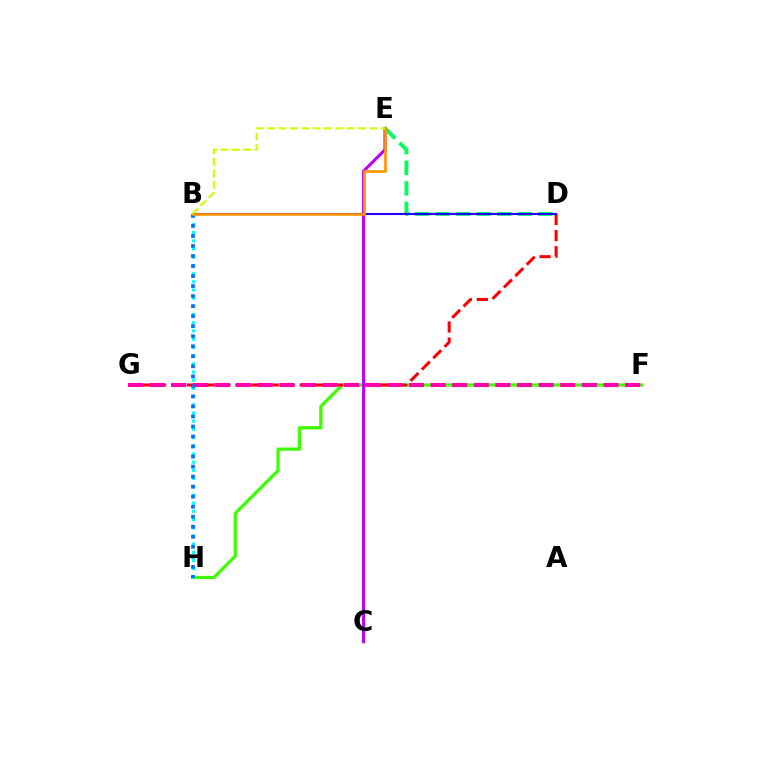{('F', 'H'): [{'color': '#3dff00', 'line_style': 'solid', 'thickness': 2.33}], ('D', 'G'): [{'color': '#ff0000', 'line_style': 'dashed', 'thickness': 2.18}], ('F', 'G'): [{'color': '#ff00ac', 'line_style': 'dashed', 'thickness': 2.94}], ('C', 'E'): [{'color': '#b900ff', 'line_style': 'solid', 'thickness': 2.23}], ('D', 'E'): [{'color': '#00ff5c', 'line_style': 'dashed', 'thickness': 2.79}], ('B', 'D'): [{'color': '#2500ff', 'line_style': 'solid', 'thickness': 1.53}], ('B', 'H'): [{'color': '#00fff6', 'line_style': 'dotted', 'thickness': 2.23}, {'color': '#0074ff', 'line_style': 'dotted', 'thickness': 2.72}], ('B', 'E'): [{'color': '#ff9400', 'line_style': 'solid', 'thickness': 1.89}, {'color': '#d1ff00', 'line_style': 'dashed', 'thickness': 1.54}]}